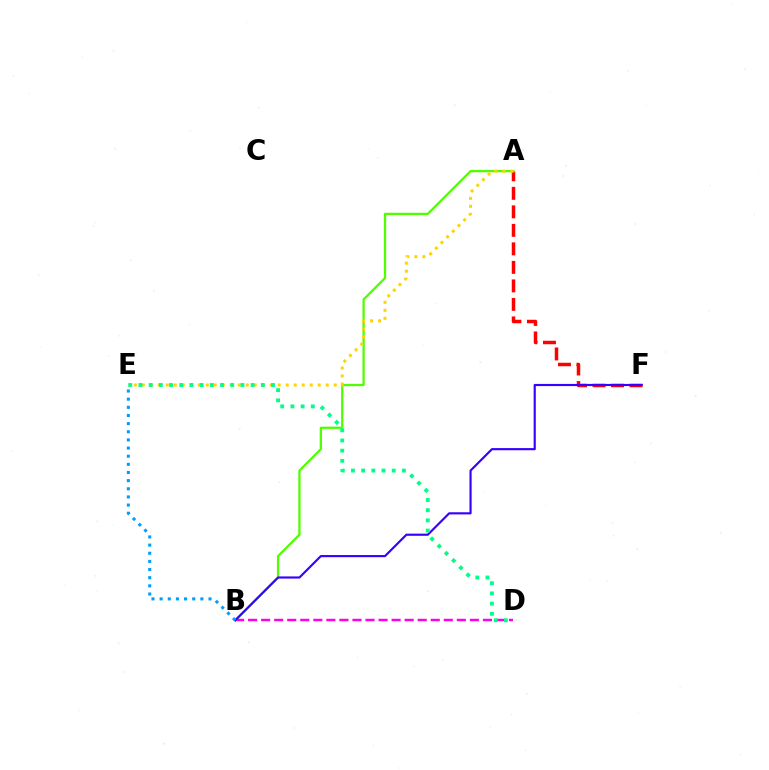{('A', 'F'): [{'color': '#ff0000', 'line_style': 'dashed', 'thickness': 2.51}], ('A', 'B'): [{'color': '#4fff00', 'line_style': 'solid', 'thickness': 1.63}], ('A', 'E'): [{'color': '#ffd500', 'line_style': 'dotted', 'thickness': 2.17}], ('B', 'D'): [{'color': '#ff00ed', 'line_style': 'dashed', 'thickness': 1.77}], ('B', 'F'): [{'color': '#3700ff', 'line_style': 'solid', 'thickness': 1.55}], ('D', 'E'): [{'color': '#00ff86', 'line_style': 'dotted', 'thickness': 2.77}], ('B', 'E'): [{'color': '#009eff', 'line_style': 'dotted', 'thickness': 2.21}]}